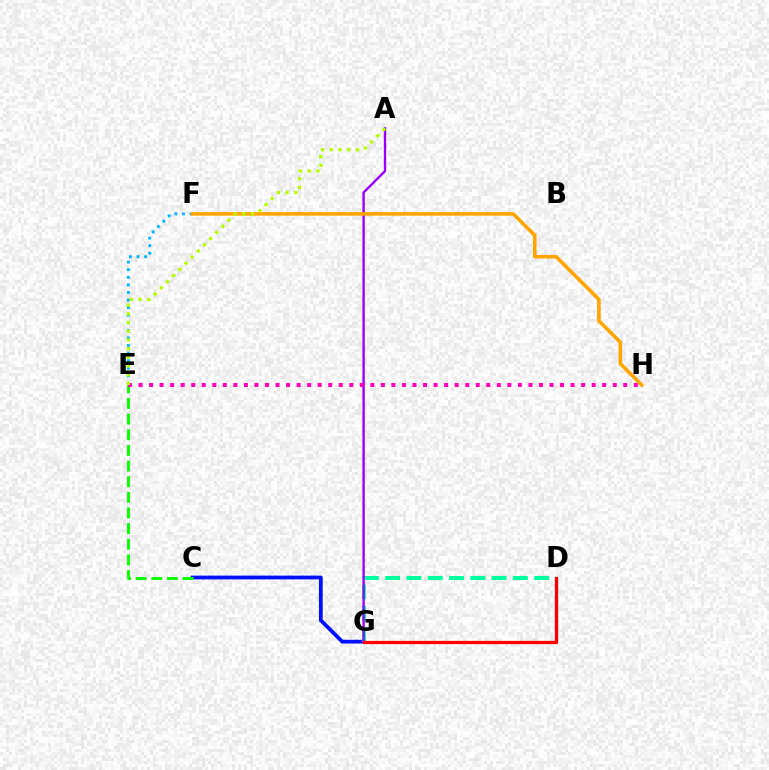{('C', 'G'): [{'color': '#0010ff', 'line_style': 'solid', 'thickness': 2.72}], ('D', 'G'): [{'color': '#00ff9d', 'line_style': 'dashed', 'thickness': 2.89}, {'color': '#ff0000', 'line_style': 'solid', 'thickness': 2.34}], ('E', 'F'): [{'color': '#00b5ff', 'line_style': 'dotted', 'thickness': 2.06}], ('C', 'E'): [{'color': '#08ff00', 'line_style': 'dashed', 'thickness': 2.12}], ('A', 'G'): [{'color': '#9b00ff', 'line_style': 'solid', 'thickness': 1.72}], ('E', 'H'): [{'color': '#ff00bd', 'line_style': 'dotted', 'thickness': 2.86}], ('F', 'H'): [{'color': '#ffa500', 'line_style': 'solid', 'thickness': 2.57}], ('A', 'E'): [{'color': '#b3ff00', 'line_style': 'dotted', 'thickness': 2.36}]}